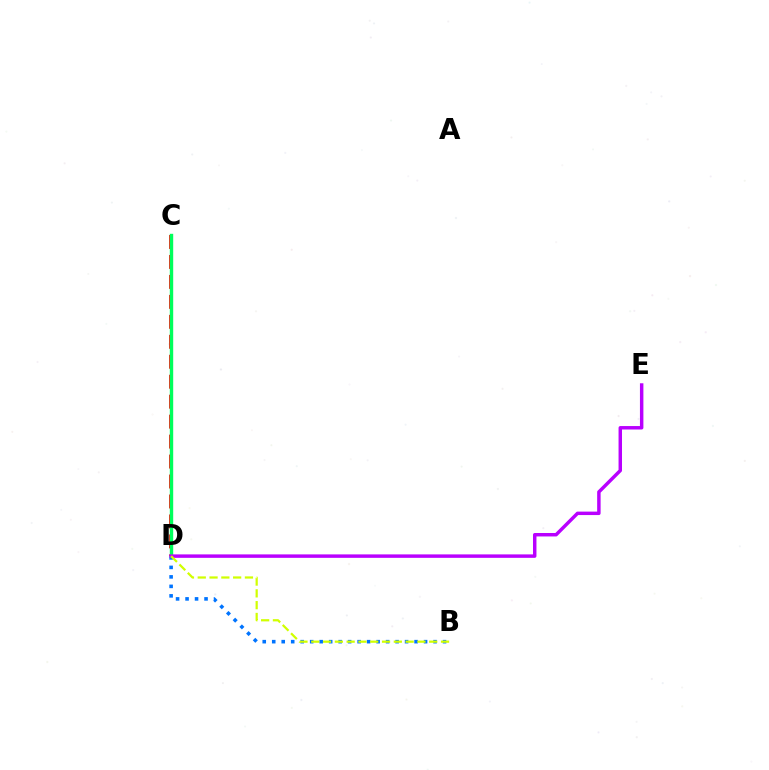{('B', 'D'): [{'color': '#0074ff', 'line_style': 'dotted', 'thickness': 2.58}, {'color': '#d1ff00', 'line_style': 'dashed', 'thickness': 1.6}], ('C', 'D'): [{'color': '#ff0000', 'line_style': 'dashed', 'thickness': 2.71}, {'color': '#00ff5c', 'line_style': 'solid', 'thickness': 2.45}], ('D', 'E'): [{'color': '#b900ff', 'line_style': 'solid', 'thickness': 2.48}]}